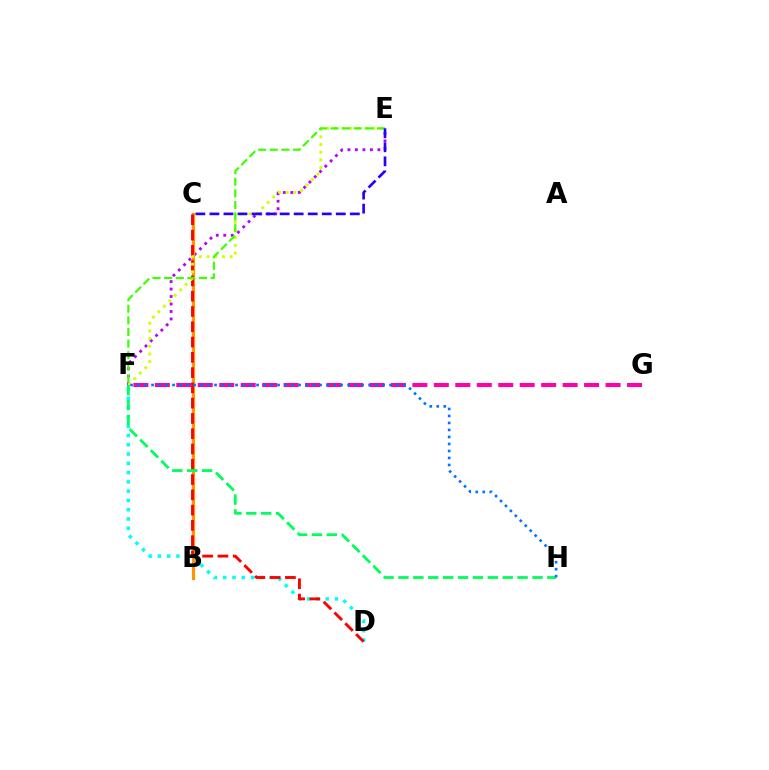{('D', 'F'): [{'color': '#00fff6', 'line_style': 'dotted', 'thickness': 2.52}], ('E', 'F'): [{'color': '#b900ff', 'line_style': 'dotted', 'thickness': 2.03}, {'color': '#d1ff00', 'line_style': 'dotted', 'thickness': 2.09}, {'color': '#3dff00', 'line_style': 'dashed', 'thickness': 1.58}], ('B', 'C'): [{'color': '#ff9400', 'line_style': 'solid', 'thickness': 2.29}], ('C', 'D'): [{'color': '#ff0000', 'line_style': 'dashed', 'thickness': 2.08}], ('F', 'G'): [{'color': '#ff00ac', 'line_style': 'dashed', 'thickness': 2.92}], ('F', 'H'): [{'color': '#00ff5c', 'line_style': 'dashed', 'thickness': 2.02}, {'color': '#0074ff', 'line_style': 'dotted', 'thickness': 1.9}], ('C', 'E'): [{'color': '#2500ff', 'line_style': 'dashed', 'thickness': 1.91}]}